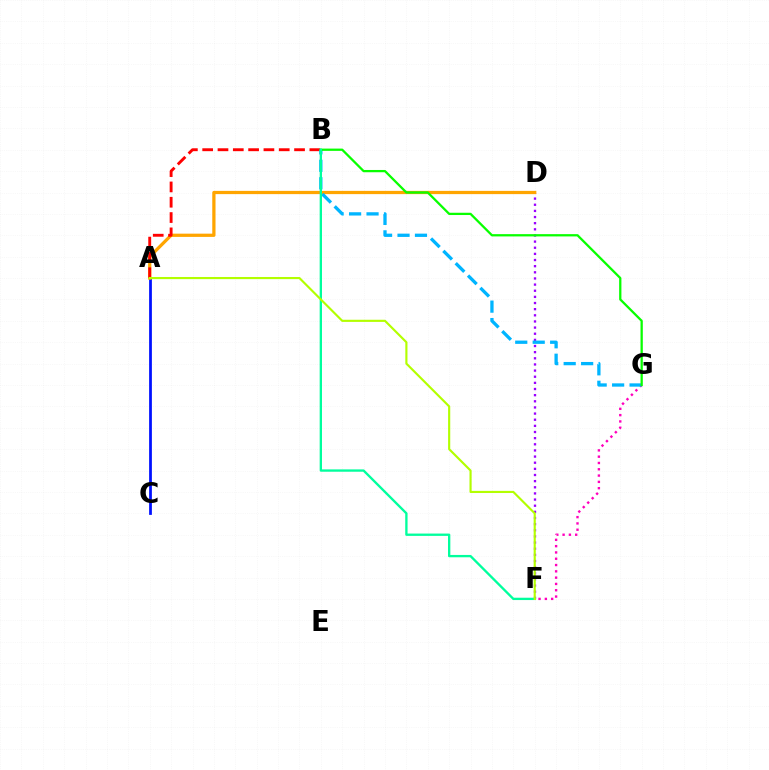{('A', 'C'): [{'color': '#0010ff', 'line_style': 'solid', 'thickness': 1.99}], ('D', 'F'): [{'color': '#9b00ff', 'line_style': 'dotted', 'thickness': 1.67}], ('A', 'D'): [{'color': '#ffa500', 'line_style': 'solid', 'thickness': 2.34}], ('A', 'B'): [{'color': '#ff0000', 'line_style': 'dashed', 'thickness': 2.08}], ('F', 'G'): [{'color': '#ff00bd', 'line_style': 'dotted', 'thickness': 1.71}], ('B', 'G'): [{'color': '#00b5ff', 'line_style': 'dashed', 'thickness': 2.37}, {'color': '#08ff00', 'line_style': 'solid', 'thickness': 1.64}], ('B', 'F'): [{'color': '#00ff9d', 'line_style': 'solid', 'thickness': 1.68}], ('A', 'F'): [{'color': '#b3ff00', 'line_style': 'solid', 'thickness': 1.54}]}